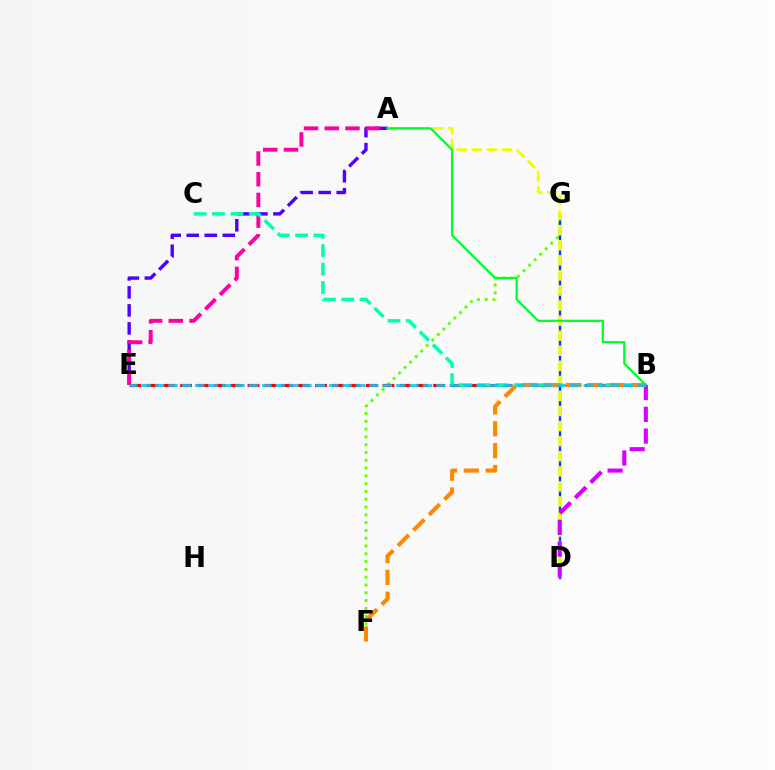{('A', 'E'): [{'color': '#4f00ff', 'line_style': 'dashed', 'thickness': 2.45}, {'color': '#ff00a0', 'line_style': 'dashed', 'thickness': 2.81}], ('F', 'G'): [{'color': '#66ff00', 'line_style': 'dotted', 'thickness': 2.12}], ('D', 'G'): [{'color': '#003fff', 'line_style': 'solid', 'thickness': 1.73}], ('A', 'D'): [{'color': '#eeff00', 'line_style': 'dashed', 'thickness': 2.05}], ('B', 'E'): [{'color': '#ff0000', 'line_style': 'dashed', 'thickness': 2.29}, {'color': '#00c7ff', 'line_style': 'dashed', 'thickness': 1.82}], ('A', 'B'): [{'color': '#00ff27', 'line_style': 'solid', 'thickness': 1.63}], ('B', 'C'): [{'color': '#00ffaf', 'line_style': 'dashed', 'thickness': 2.5}], ('B', 'D'): [{'color': '#d600ff', 'line_style': 'dashed', 'thickness': 2.95}], ('B', 'F'): [{'color': '#ff8800', 'line_style': 'dashed', 'thickness': 2.97}]}